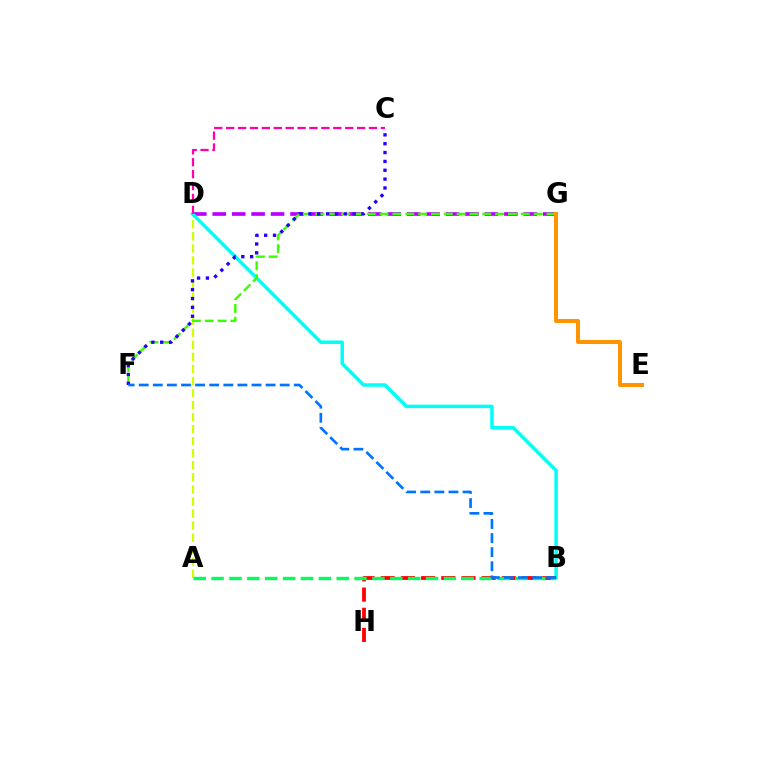{('A', 'D'): [{'color': '#d1ff00', 'line_style': 'dashed', 'thickness': 1.64}], ('D', 'G'): [{'color': '#b900ff', 'line_style': 'dashed', 'thickness': 2.64}], ('B', 'D'): [{'color': '#00fff6', 'line_style': 'solid', 'thickness': 2.52}], ('C', 'D'): [{'color': '#ff00ac', 'line_style': 'dashed', 'thickness': 1.62}], ('F', 'G'): [{'color': '#3dff00', 'line_style': 'dashed', 'thickness': 1.74}], ('C', 'F'): [{'color': '#2500ff', 'line_style': 'dotted', 'thickness': 2.4}], ('B', 'H'): [{'color': '#ff0000', 'line_style': 'dashed', 'thickness': 2.74}], ('A', 'B'): [{'color': '#00ff5c', 'line_style': 'dashed', 'thickness': 2.43}], ('B', 'F'): [{'color': '#0074ff', 'line_style': 'dashed', 'thickness': 1.92}], ('E', 'G'): [{'color': '#ff9400', 'line_style': 'solid', 'thickness': 2.87}]}